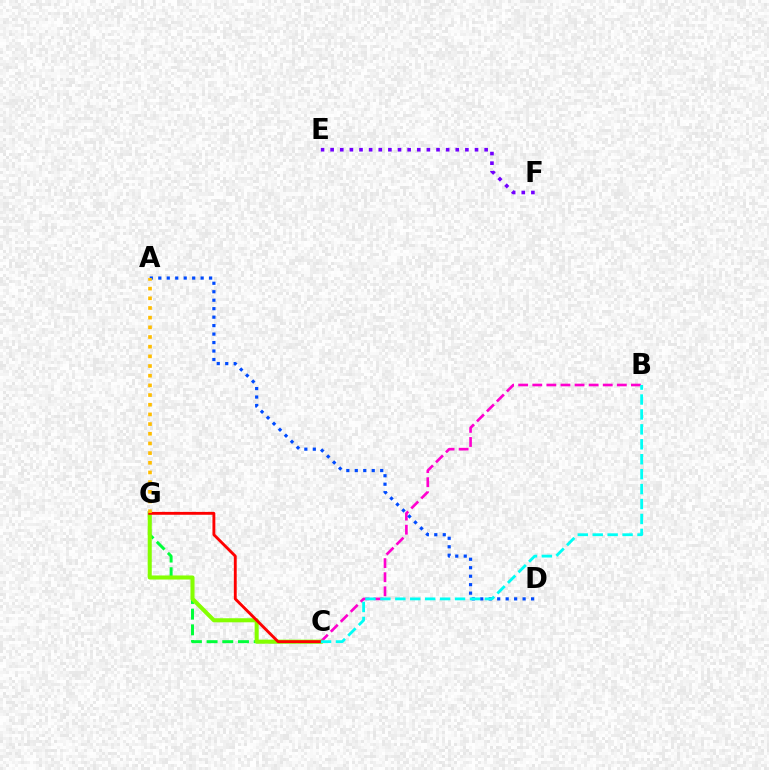{('B', 'C'): [{'color': '#ff00cf', 'line_style': 'dashed', 'thickness': 1.91}, {'color': '#00fff6', 'line_style': 'dashed', 'thickness': 2.03}], ('C', 'G'): [{'color': '#00ff39', 'line_style': 'dashed', 'thickness': 2.13}, {'color': '#84ff00', 'line_style': 'solid', 'thickness': 2.92}, {'color': '#ff0000', 'line_style': 'solid', 'thickness': 2.06}], ('E', 'F'): [{'color': '#7200ff', 'line_style': 'dotted', 'thickness': 2.62}], ('A', 'D'): [{'color': '#004bff', 'line_style': 'dotted', 'thickness': 2.3}], ('A', 'G'): [{'color': '#ffbd00', 'line_style': 'dotted', 'thickness': 2.63}]}